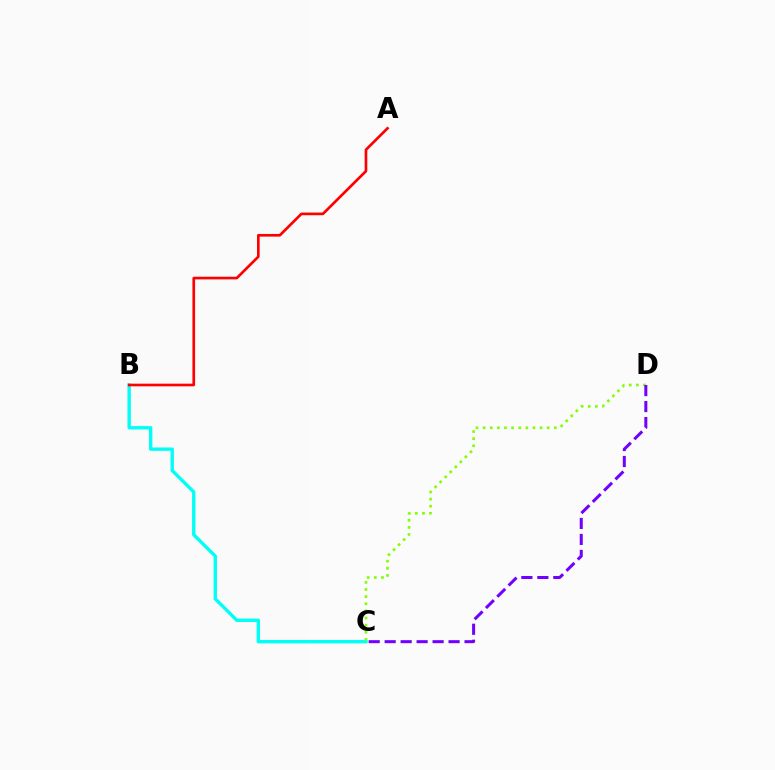{('B', 'C'): [{'color': '#00fff6', 'line_style': 'solid', 'thickness': 2.43}], ('C', 'D'): [{'color': '#84ff00', 'line_style': 'dotted', 'thickness': 1.93}, {'color': '#7200ff', 'line_style': 'dashed', 'thickness': 2.17}], ('A', 'B'): [{'color': '#ff0000', 'line_style': 'solid', 'thickness': 1.92}]}